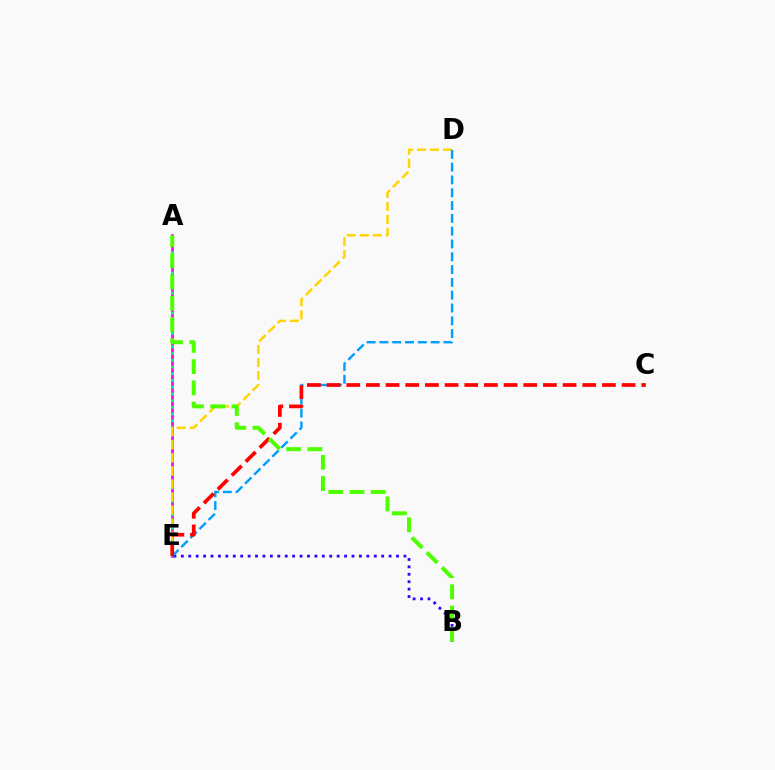{('A', 'E'): [{'color': '#ff00ed', 'line_style': 'solid', 'thickness': 1.93}, {'color': '#00ff86', 'line_style': 'dotted', 'thickness': 1.83}], ('D', 'E'): [{'color': '#ffd500', 'line_style': 'dashed', 'thickness': 1.77}, {'color': '#009eff', 'line_style': 'dashed', 'thickness': 1.74}], ('B', 'E'): [{'color': '#3700ff', 'line_style': 'dotted', 'thickness': 2.02}], ('C', 'E'): [{'color': '#ff0000', 'line_style': 'dashed', 'thickness': 2.67}], ('A', 'B'): [{'color': '#4fff00', 'line_style': 'dashed', 'thickness': 2.88}]}